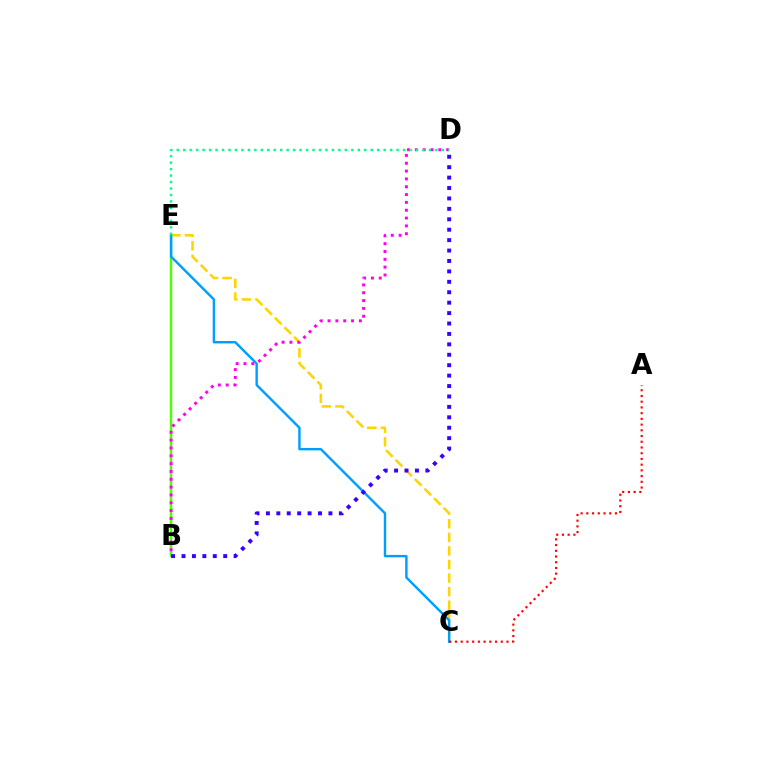{('B', 'E'): [{'color': '#4fff00', 'line_style': 'solid', 'thickness': 1.78}], ('C', 'E'): [{'color': '#ffd500', 'line_style': 'dashed', 'thickness': 1.84}, {'color': '#009eff', 'line_style': 'solid', 'thickness': 1.74}], ('B', 'D'): [{'color': '#ff00ed', 'line_style': 'dotted', 'thickness': 2.13}, {'color': '#3700ff', 'line_style': 'dotted', 'thickness': 2.83}], ('D', 'E'): [{'color': '#00ff86', 'line_style': 'dotted', 'thickness': 1.76}], ('A', 'C'): [{'color': '#ff0000', 'line_style': 'dotted', 'thickness': 1.55}]}